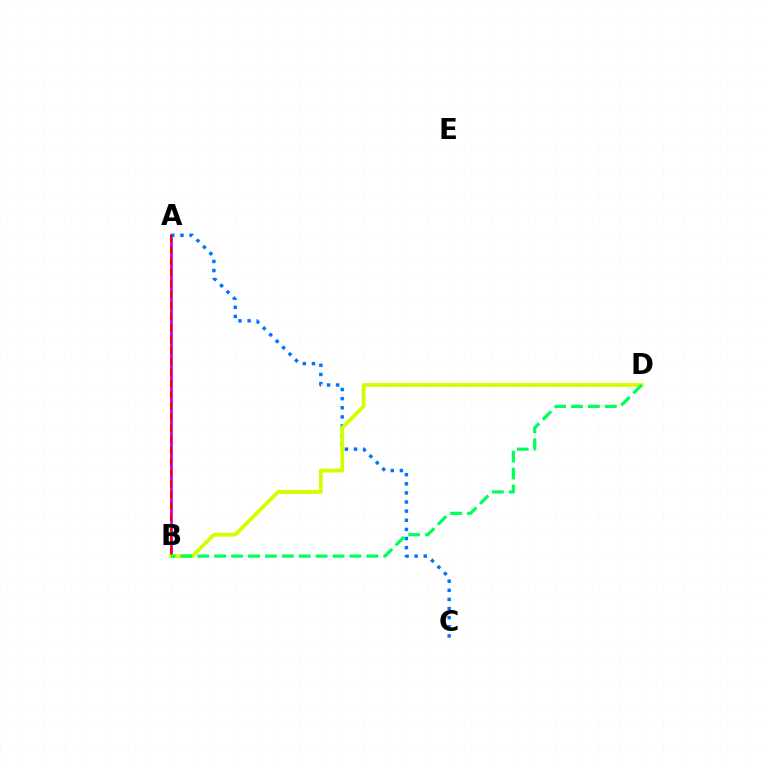{('A', 'B'): [{'color': '#b900ff', 'line_style': 'solid', 'thickness': 1.97}, {'color': '#ff0000', 'line_style': 'dashed', 'thickness': 1.51}], ('A', 'C'): [{'color': '#0074ff', 'line_style': 'dotted', 'thickness': 2.48}], ('B', 'D'): [{'color': '#d1ff00', 'line_style': 'solid', 'thickness': 2.73}, {'color': '#00ff5c', 'line_style': 'dashed', 'thickness': 2.3}]}